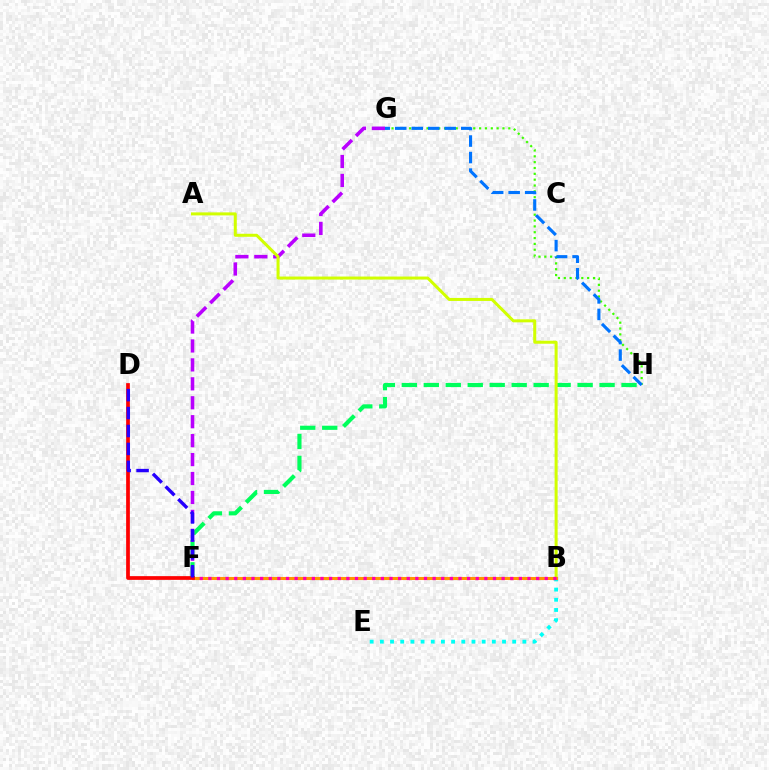{('F', 'H'): [{'color': '#00ff5c', 'line_style': 'dashed', 'thickness': 2.98}], ('G', 'H'): [{'color': '#3dff00', 'line_style': 'dotted', 'thickness': 1.59}, {'color': '#0074ff', 'line_style': 'dashed', 'thickness': 2.24}], ('B', 'E'): [{'color': '#00fff6', 'line_style': 'dotted', 'thickness': 2.77}], ('F', 'G'): [{'color': '#b900ff', 'line_style': 'dashed', 'thickness': 2.57}], ('A', 'B'): [{'color': '#d1ff00', 'line_style': 'solid', 'thickness': 2.17}], ('B', 'F'): [{'color': '#ff9400', 'line_style': 'solid', 'thickness': 2.21}, {'color': '#ff00ac', 'line_style': 'dotted', 'thickness': 2.34}], ('D', 'F'): [{'color': '#ff0000', 'line_style': 'solid', 'thickness': 2.68}, {'color': '#2500ff', 'line_style': 'dashed', 'thickness': 2.44}]}